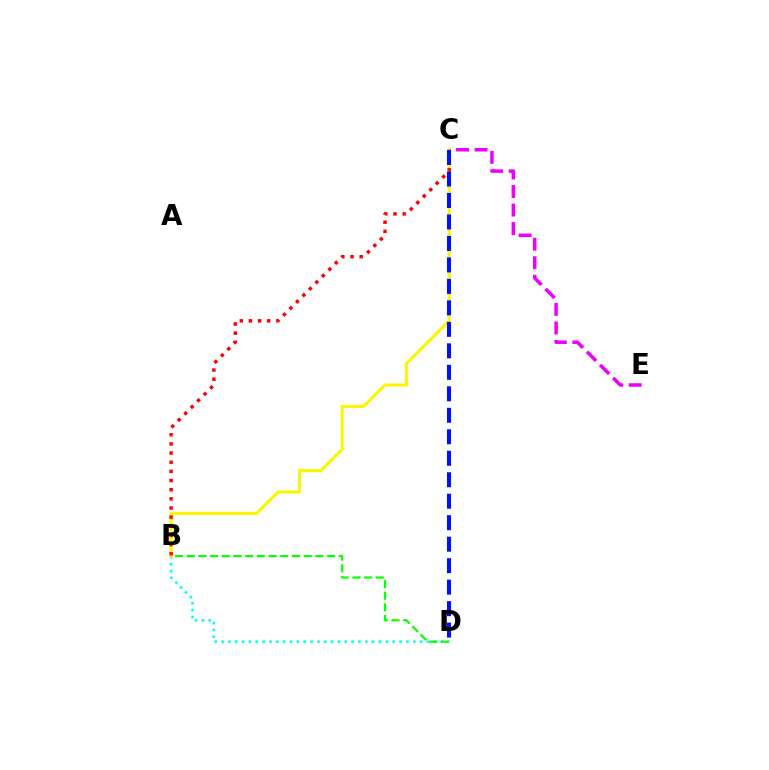{('B', 'D'): [{'color': '#00fff6', 'line_style': 'dotted', 'thickness': 1.86}, {'color': '#08ff00', 'line_style': 'dashed', 'thickness': 1.59}], ('C', 'E'): [{'color': '#ee00ff', 'line_style': 'dashed', 'thickness': 2.52}], ('B', 'C'): [{'color': '#fcf500', 'line_style': 'solid', 'thickness': 2.19}, {'color': '#ff0000', 'line_style': 'dotted', 'thickness': 2.49}], ('C', 'D'): [{'color': '#0010ff', 'line_style': 'dashed', 'thickness': 2.92}]}